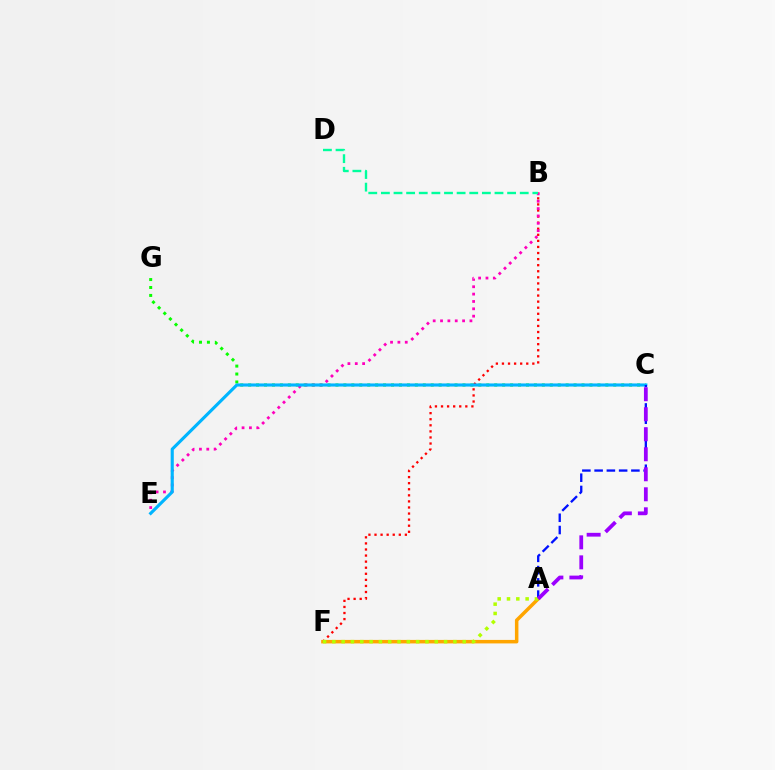{('C', 'G'): [{'color': '#08ff00', 'line_style': 'dotted', 'thickness': 2.16}], ('B', 'F'): [{'color': '#ff0000', 'line_style': 'dotted', 'thickness': 1.65}], ('B', 'E'): [{'color': '#ff00bd', 'line_style': 'dotted', 'thickness': 2.0}], ('C', 'E'): [{'color': '#00b5ff', 'line_style': 'solid', 'thickness': 2.25}], ('B', 'D'): [{'color': '#00ff9d', 'line_style': 'dashed', 'thickness': 1.71}], ('A', 'C'): [{'color': '#0010ff', 'line_style': 'dashed', 'thickness': 1.67}, {'color': '#9b00ff', 'line_style': 'dashed', 'thickness': 2.72}], ('A', 'F'): [{'color': '#ffa500', 'line_style': 'solid', 'thickness': 2.52}, {'color': '#b3ff00', 'line_style': 'dotted', 'thickness': 2.53}]}